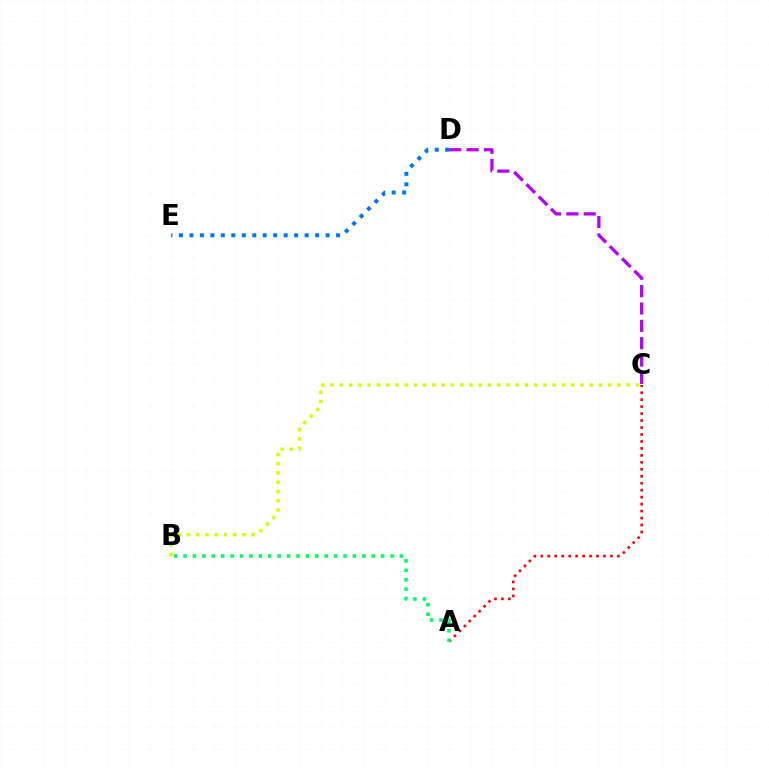{('D', 'E'): [{'color': '#0074ff', 'line_style': 'dotted', 'thickness': 2.85}], ('A', 'C'): [{'color': '#ff0000', 'line_style': 'dotted', 'thickness': 1.89}], ('A', 'B'): [{'color': '#00ff5c', 'line_style': 'dotted', 'thickness': 2.56}], ('B', 'C'): [{'color': '#d1ff00', 'line_style': 'dotted', 'thickness': 2.51}], ('C', 'D'): [{'color': '#b900ff', 'line_style': 'dashed', 'thickness': 2.36}]}